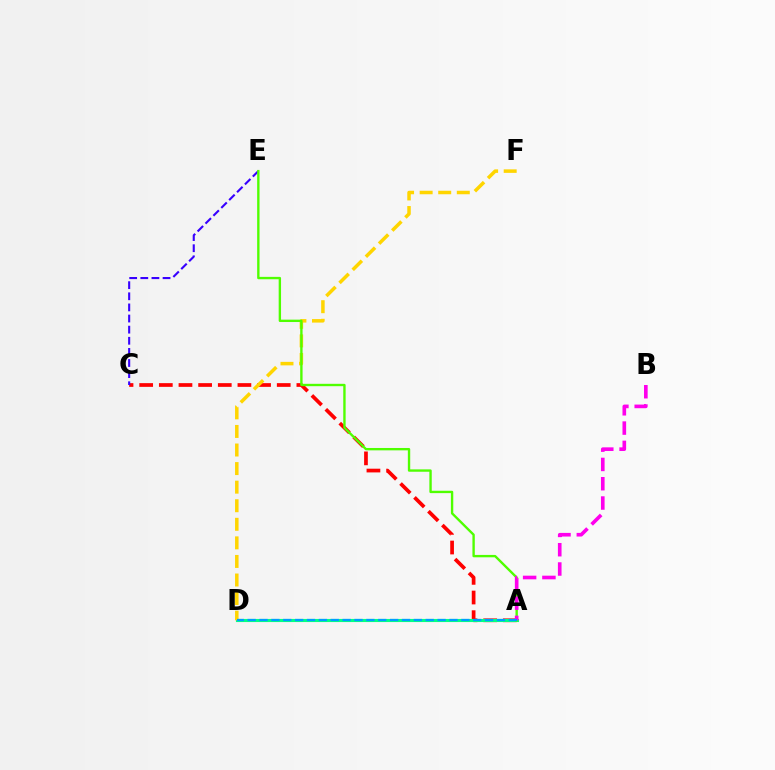{('A', 'C'): [{'color': '#ff0000', 'line_style': 'dashed', 'thickness': 2.67}], ('A', 'D'): [{'color': '#00ff86', 'line_style': 'solid', 'thickness': 2.24}, {'color': '#009eff', 'line_style': 'dashed', 'thickness': 1.61}], ('D', 'F'): [{'color': '#ffd500', 'line_style': 'dashed', 'thickness': 2.52}], ('C', 'E'): [{'color': '#3700ff', 'line_style': 'dashed', 'thickness': 1.51}], ('A', 'E'): [{'color': '#4fff00', 'line_style': 'solid', 'thickness': 1.71}], ('A', 'B'): [{'color': '#ff00ed', 'line_style': 'dashed', 'thickness': 2.62}]}